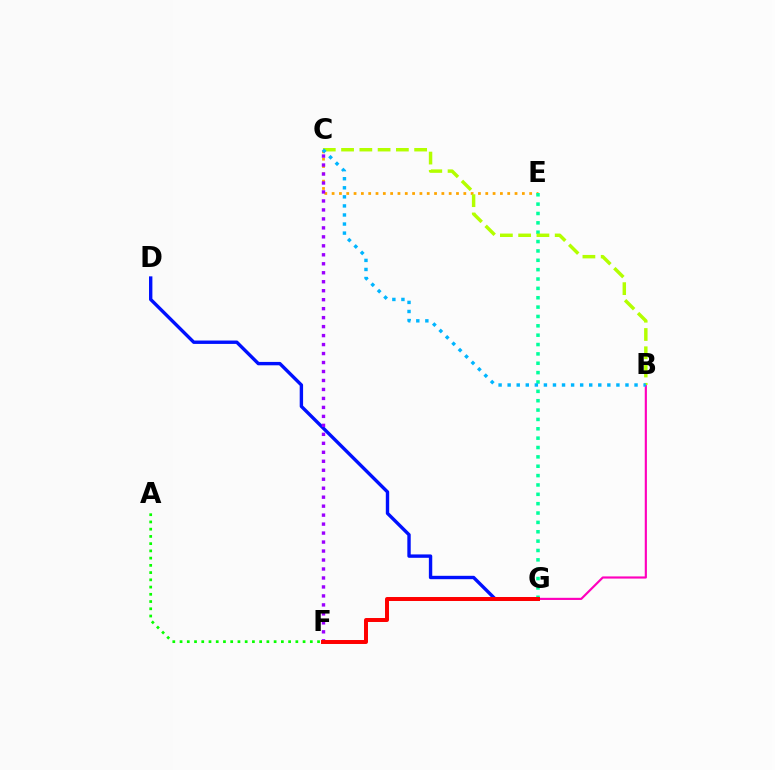{('A', 'F'): [{'color': '#08ff00', 'line_style': 'dotted', 'thickness': 1.97}], ('B', 'G'): [{'color': '#ff00bd', 'line_style': 'solid', 'thickness': 1.56}], ('C', 'E'): [{'color': '#ffa500', 'line_style': 'dotted', 'thickness': 1.99}], ('D', 'G'): [{'color': '#0010ff', 'line_style': 'solid', 'thickness': 2.44}], ('E', 'G'): [{'color': '#00ff9d', 'line_style': 'dotted', 'thickness': 2.54}], ('C', 'F'): [{'color': '#9b00ff', 'line_style': 'dotted', 'thickness': 2.44}], ('B', 'C'): [{'color': '#b3ff00', 'line_style': 'dashed', 'thickness': 2.48}, {'color': '#00b5ff', 'line_style': 'dotted', 'thickness': 2.46}], ('F', 'G'): [{'color': '#ff0000', 'line_style': 'solid', 'thickness': 2.86}]}